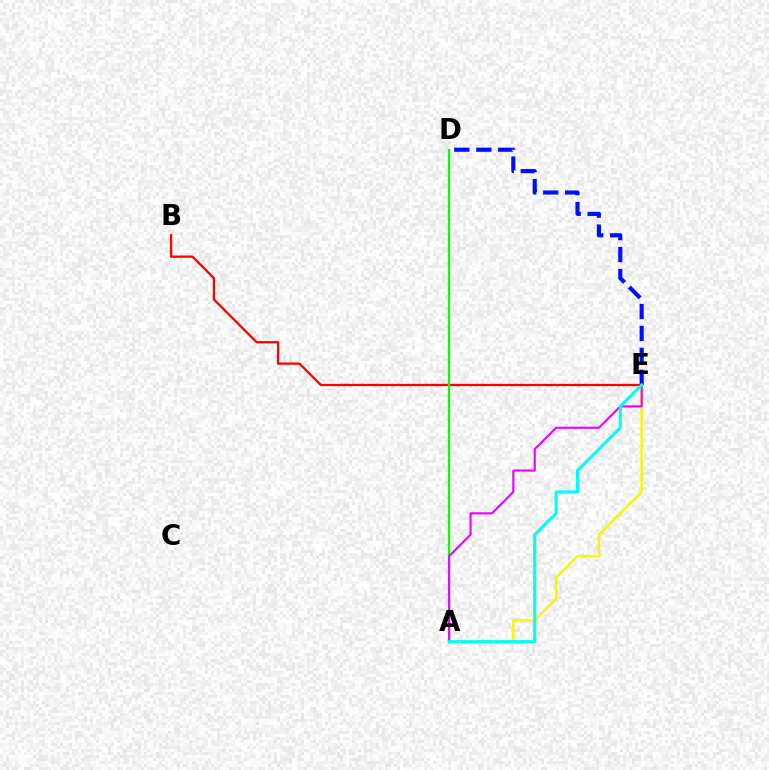{('B', 'E'): [{'color': '#ff0000', 'line_style': 'solid', 'thickness': 1.65}], ('A', 'E'): [{'color': '#fcf500', 'line_style': 'solid', 'thickness': 1.75}, {'color': '#ee00ff', 'line_style': 'solid', 'thickness': 1.54}, {'color': '#00fff6', 'line_style': 'solid', 'thickness': 2.22}], ('A', 'D'): [{'color': '#08ff00', 'line_style': 'solid', 'thickness': 1.61}], ('D', 'E'): [{'color': '#0010ff', 'line_style': 'dashed', 'thickness': 2.98}]}